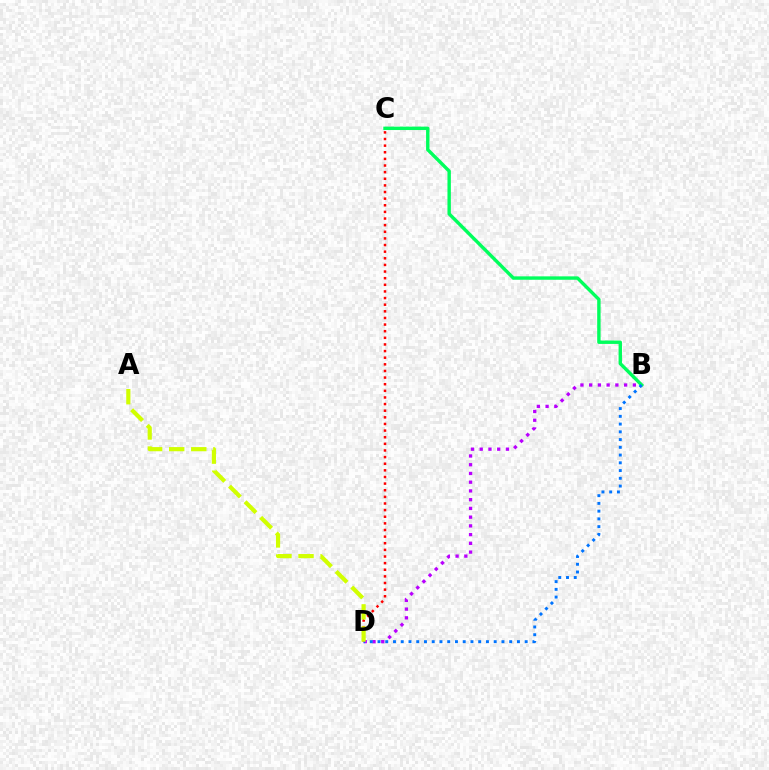{('C', 'D'): [{'color': '#ff0000', 'line_style': 'dotted', 'thickness': 1.8}], ('B', 'D'): [{'color': '#b900ff', 'line_style': 'dotted', 'thickness': 2.37}, {'color': '#0074ff', 'line_style': 'dotted', 'thickness': 2.1}], ('B', 'C'): [{'color': '#00ff5c', 'line_style': 'solid', 'thickness': 2.45}], ('A', 'D'): [{'color': '#d1ff00', 'line_style': 'dashed', 'thickness': 3.0}]}